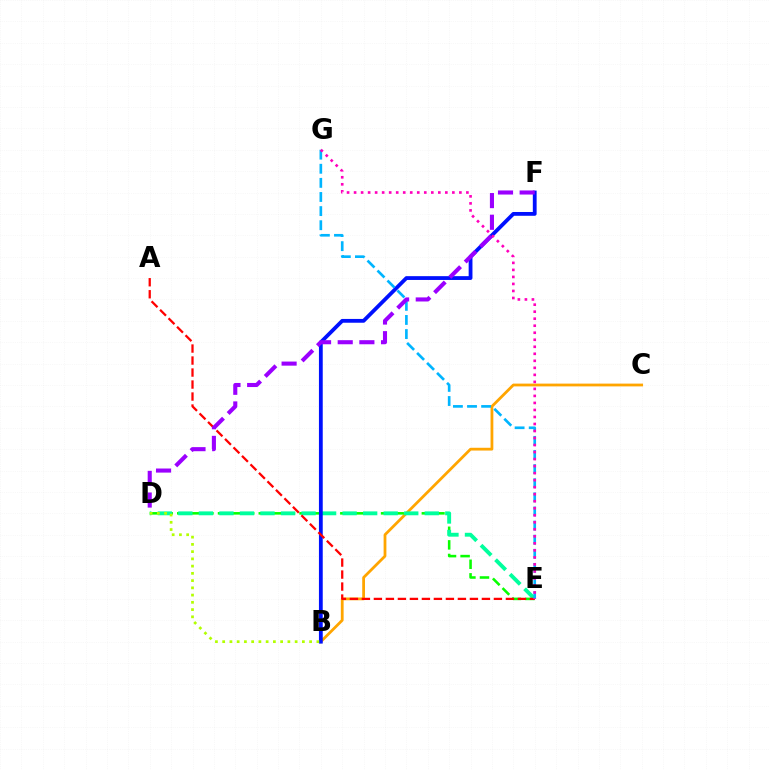{('B', 'C'): [{'color': '#ffa500', 'line_style': 'solid', 'thickness': 2.0}], ('D', 'E'): [{'color': '#08ff00', 'line_style': 'dashed', 'thickness': 1.85}, {'color': '#00ff9d', 'line_style': 'dashed', 'thickness': 2.79}], ('B', 'F'): [{'color': '#0010ff', 'line_style': 'solid', 'thickness': 2.74}], ('A', 'E'): [{'color': '#ff0000', 'line_style': 'dashed', 'thickness': 1.63}], ('E', 'G'): [{'color': '#00b5ff', 'line_style': 'dashed', 'thickness': 1.92}, {'color': '#ff00bd', 'line_style': 'dotted', 'thickness': 1.91}], ('D', 'F'): [{'color': '#9b00ff', 'line_style': 'dashed', 'thickness': 2.94}], ('B', 'D'): [{'color': '#b3ff00', 'line_style': 'dotted', 'thickness': 1.97}]}